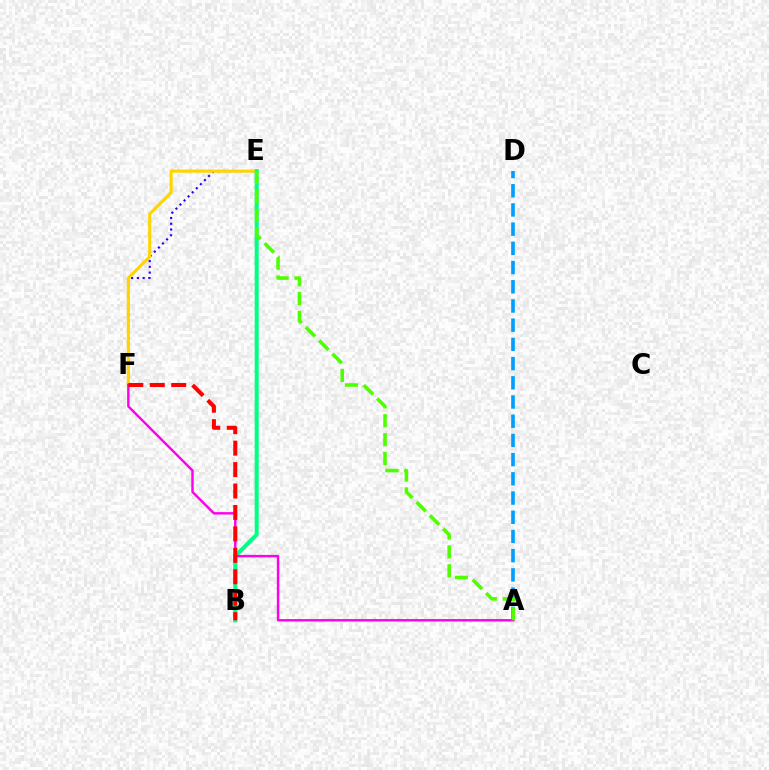{('E', 'F'): [{'color': '#3700ff', 'line_style': 'dotted', 'thickness': 1.57}, {'color': '#ffd500', 'line_style': 'solid', 'thickness': 2.25}], ('A', 'D'): [{'color': '#009eff', 'line_style': 'dashed', 'thickness': 2.61}], ('B', 'E'): [{'color': '#00ff86', 'line_style': 'solid', 'thickness': 2.9}], ('A', 'F'): [{'color': '#ff00ed', 'line_style': 'solid', 'thickness': 1.75}], ('A', 'E'): [{'color': '#4fff00', 'line_style': 'dashed', 'thickness': 2.57}], ('B', 'F'): [{'color': '#ff0000', 'line_style': 'dashed', 'thickness': 2.91}]}